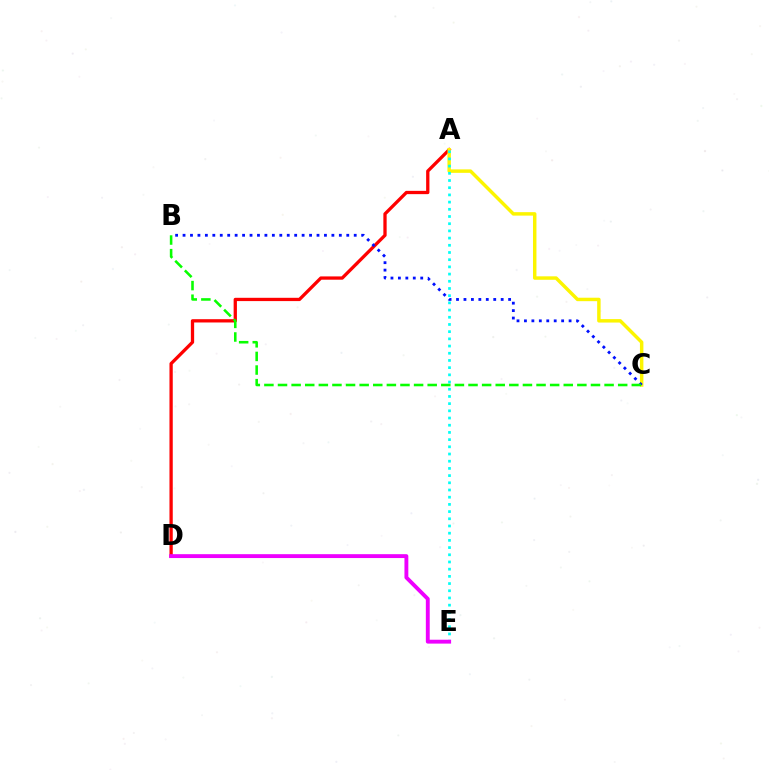{('A', 'D'): [{'color': '#ff0000', 'line_style': 'solid', 'thickness': 2.37}], ('A', 'C'): [{'color': '#fcf500', 'line_style': 'solid', 'thickness': 2.49}], ('A', 'E'): [{'color': '#00fff6', 'line_style': 'dotted', 'thickness': 1.96}], ('B', 'C'): [{'color': '#0010ff', 'line_style': 'dotted', 'thickness': 2.02}, {'color': '#08ff00', 'line_style': 'dashed', 'thickness': 1.85}], ('D', 'E'): [{'color': '#ee00ff', 'line_style': 'solid', 'thickness': 2.79}]}